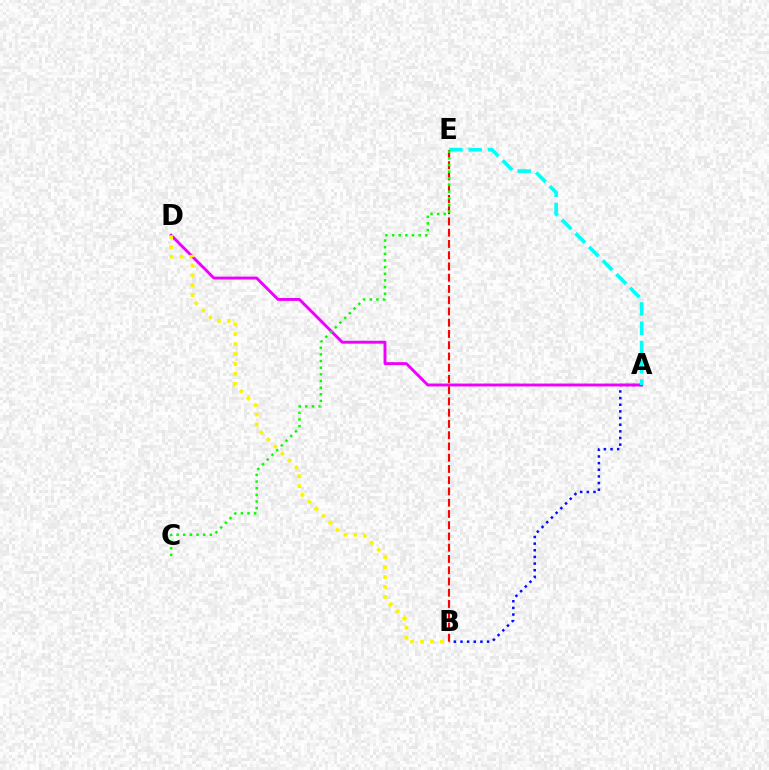{('A', 'B'): [{'color': '#0010ff', 'line_style': 'dotted', 'thickness': 1.81}], ('A', 'D'): [{'color': '#ee00ff', 'line_style': 'solid', 'thickness': 2.09}], ('A', 'E'): [{'color': '#00fff6', 'line_style': 'dashed', 'thickness': 2.62}], ('B', 'E'): [{'color': '#ff0000', 'line_style': 'dashed', 'thickness': 1.53}], ('B', 'D'): [{'color': '#fcf500', 'line_style': 'dotted', 'thickness': 2.69}], ('C', 'E'): [{'color': '#08ff00', 'line_style': 'dotted', 'thickness': 1.81}]}